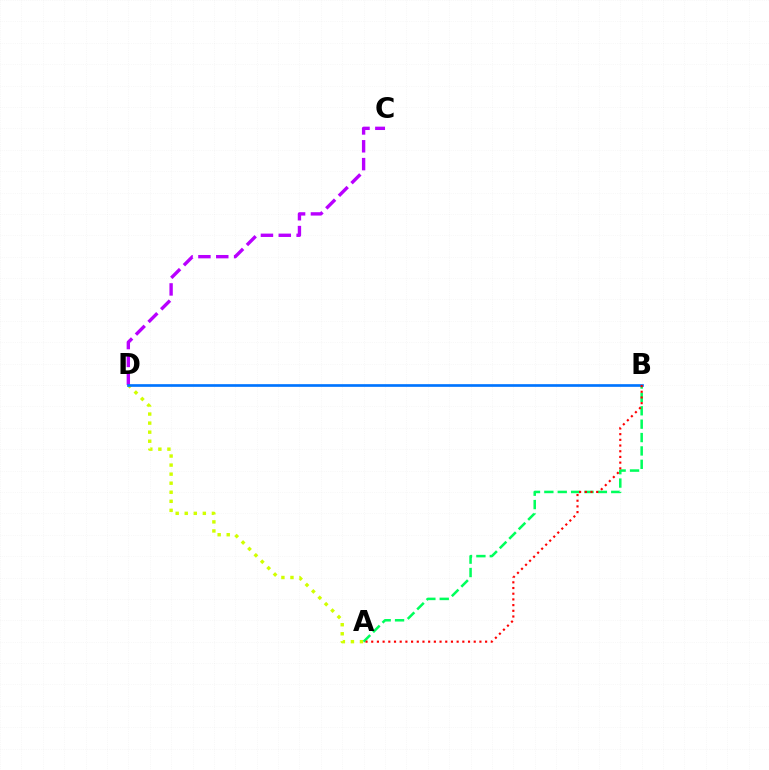{('A', 'D'): [{'color': '#d1ff00', 'line_style': 'dotted', 'thickness': 2.46}], ('A', 'B'): [{'color': '#00ff5c', 'line_style': 'dashed', 'thickness': 1.82}, {'color': '#ff0000', 'line_style': 'dotted', 'thickness': 1.55}], ('C', 'D'): [{'color': '#b900ff', 'line_style': 'dashed', 'thickness': 2.42}], ('B', 'D'): [{'color': '#0074ff', 'line_style': 'solid', 'thickness': 1.93}]}